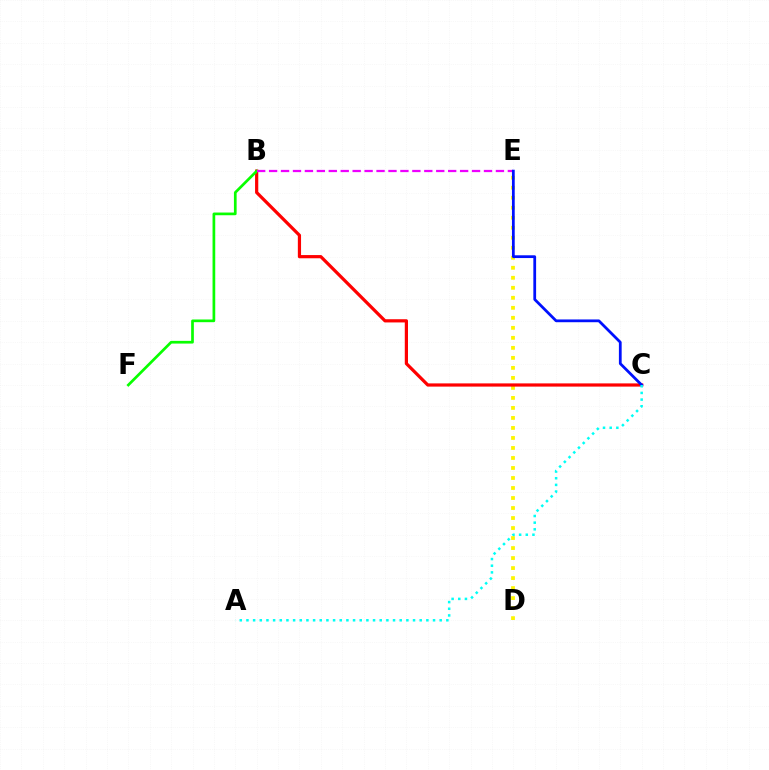{('D', 'E'): [{'color': '#fcf500', 'line_style': 'dotted', 'thickness': 2.72}], ('B', 'C'): [{'color': '#ff0000', 'line_style': 'solid', 'thickness': 2.31}], ('B', 'F'): [{'color': '#08ff00', 'line_style': 'solid', 'thickness': 1.94}], ('B', 'E'): [{'color': '#ee00ff', 'line_style': 'dashed', 'thickness': 1.62}], ('C', 'E'): [{'color': '#0010ff', 'line_style': 'solid', 'thickness': 1.99}], ('A', 'C'): [{'color': '#00fff6', 'line_style': 'dotted', 'thickness': 1.81}]}